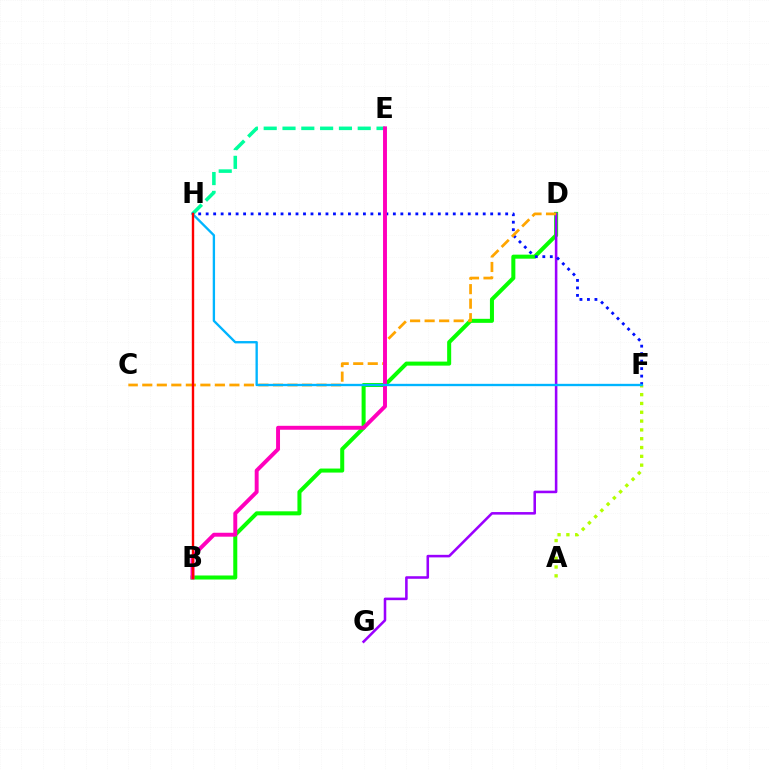{('B', 'D'): [{'color': '#08ff00', 'line_style': 'solid', 'thickness': 2.9}], ('D', 'G'): [{'color': '#9b00ff', 'line_style': 'solid', 'thickness': 1.84}], ('E', 'H'): [{'color': '#00ff9d', 'line_style': 'dashed', 'thickness': 2.55}], ('F', 'H'): [{'color': '#0010ff', 'line_style': 'dotted', 'thickness': 2.03}, {'color': '#00b5ff', 'line_style': 'solid', 'thickness': 1.69}], ('C', 'D'): [{'color': '#ffa500', 'line_style': 'dashed', 'thickness': 1.97}], ('B', 'E'): [{'color': '#ff00bd', 'line_style': 'solid', 'thickness': 2.83}], ('A', 'F'): [{'color': '#b3ff00', 'line_style': 'dotted', 'thickness': 2.39}], ('B', 'H'): [{'color': '#ff0000', 'line_style': 'solid', 'thickness': 1.72}]}